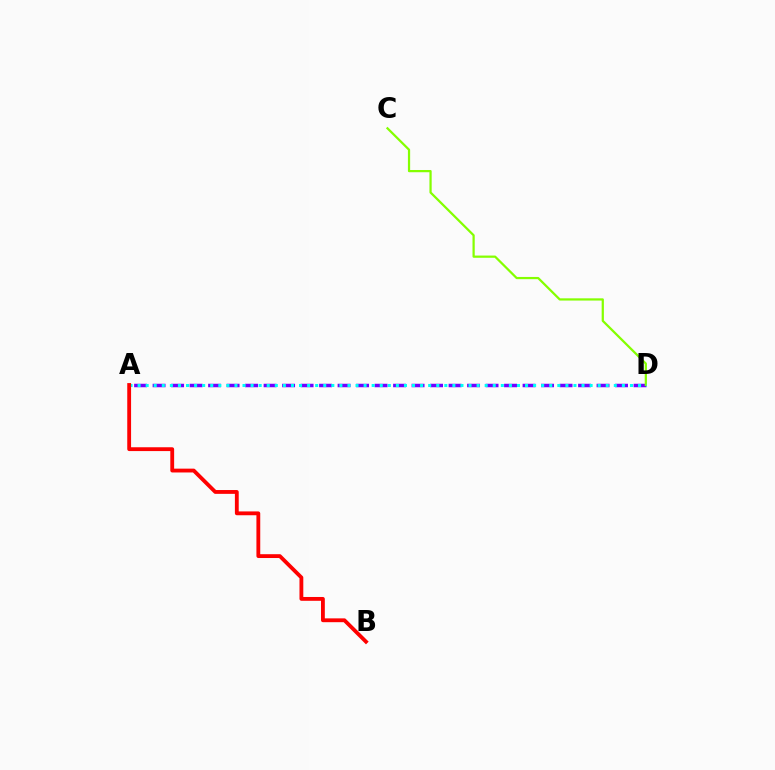{('A', 'D'): [{'color': '#7200ff', 'line_style': 'dashed', 'thickness': 2.51}, {'color': '#00fff6', 'line_style': 'dotted', 'thickness': 2.19}], ('C', 'D'): [{'color': '#84ff00', 'line_style': 'solid', 'thickness': 1.61}], ('A', 'B'): [{'color': '#ff0000', 'line_style': 'solid', 'thickness': 2.75}]}